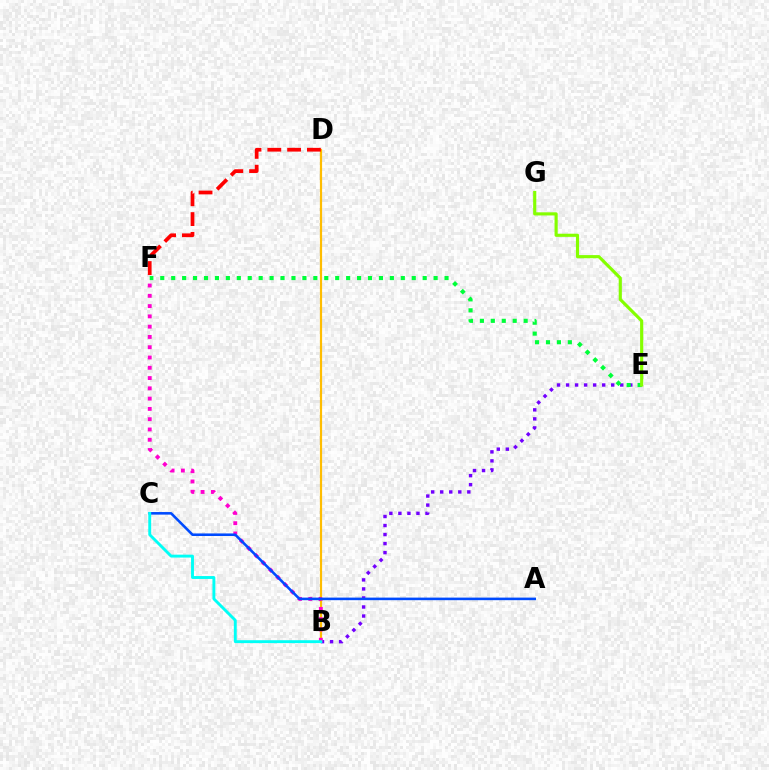{('B', 'D'): [{'color': '#ffbd00', 'line_style': 'solid', 'thickness': 1.58}], ('B', 'E'): [{'color': '#7200ff', 'line_style': 'dotted', 'thickness': 2.45}], ('D', 'F'): [{'color': '#ff0000', 'line_style': 'dashed', 'thickness': 2.69}], ('B', 'F'): [{'color': '#ff00cf', 'line_style': 'dotted', 'thickness': 2.79}], ('A', 'C'): [{'color': '#004bff', 'line_style': 'solid', 'thickness': 1.86}], ('E', 'F'): [{'color': '#00ff39', 'line_style': 'dotted', 'thickness': 2.97}], ('B', 'C'): [{'color': '#00fff6', 'line_style': 'solid', 'thickness': 2.08}], ('E', 'G'): [{'color': '#84ff00', 'line_style': 'solid', 'thickness': 2.26}]}